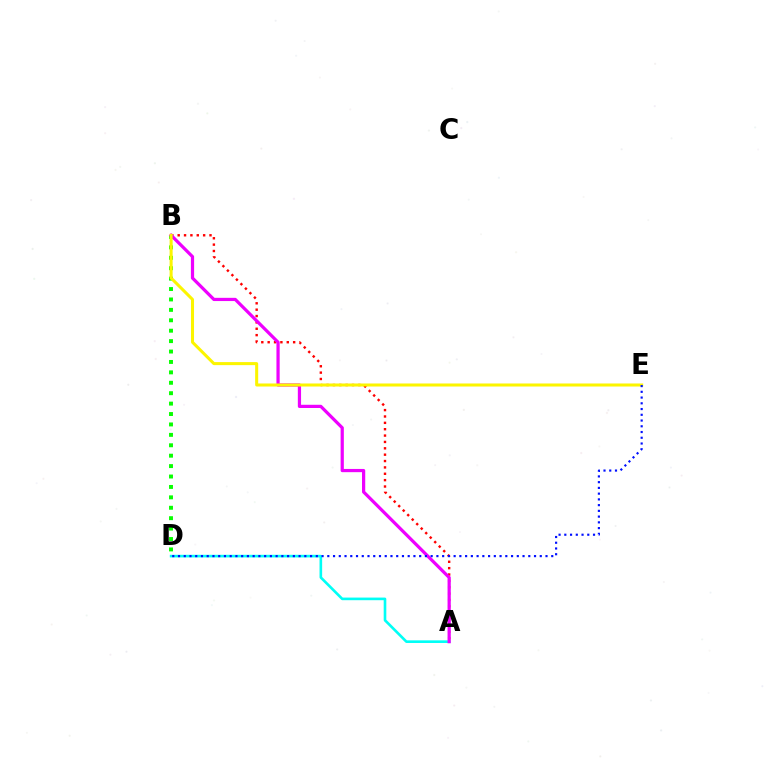{('A', 'D'): [{'color': '#00fff6', 'line_style': 'solid', 'thickness': 1.9}], ('A', 'B'): [{'color': '#ff0000', 'line_style': 'dotted', 'thickness': 1.73}, {'color': '#ee00ff', 'line_style': 'solid', 'thickness': 2.32}], ('B', 'D'): [{'color': '#08ff00', 'line_style': 'dotted', 'thickness': 2.83}], ('B', 'E'): [{'color': '#fcf500', 'line_style': 'solid', 'thickness': 2.18}], ('D', 'E'): [{'color': '#0010ff', 'line_style': 'dotted', 'thickness': 1.56}]}